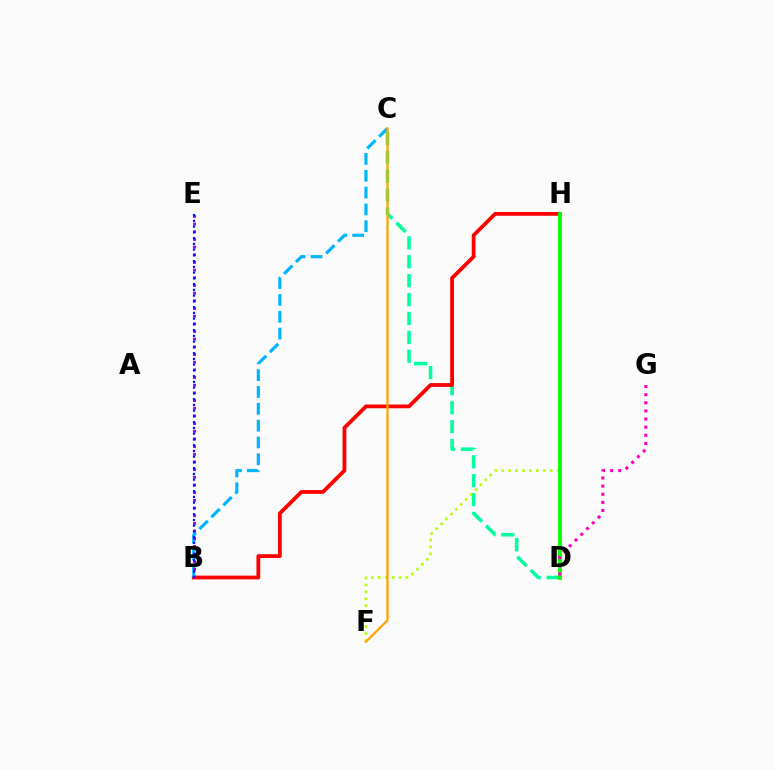{('C', 'D'): [{'color': '#00ff9d', 'line_style': 'dashed', 'thickness': 2.57}], ('B', 'H'): [{'color': '#ff0000', 'line_style': 'solid', 'thickness': 2.72}], ('B', 'C'): [{'color': '#00b5ff', 'line_style': 'dashed', 'thickness': 2.29}], ('F', 'H'): [{'color': '#b3ff00', 'line_style': 'dotted', 'thickness': 1.88}], ('C', 'F'): [{'color': '#ffa500', 'line_style': 'solid', 'thickness': 1.66}], ('D', 'H'): [{'color': '#08ff00', 'line_style': 'solid', 'thickness': 2.75}], ('D', 'G'): [{'color': '#ff00bd', 'line_style': 'dotted', 'thickness': 2.21}], ('B', 'E'): [{'color': '#9b00ff', 'line_style': 'dotted', 'thickness': 2.08}, {'color': '#0010ff', 'line_style': 'dotted', 'thickness': 1.56}]}